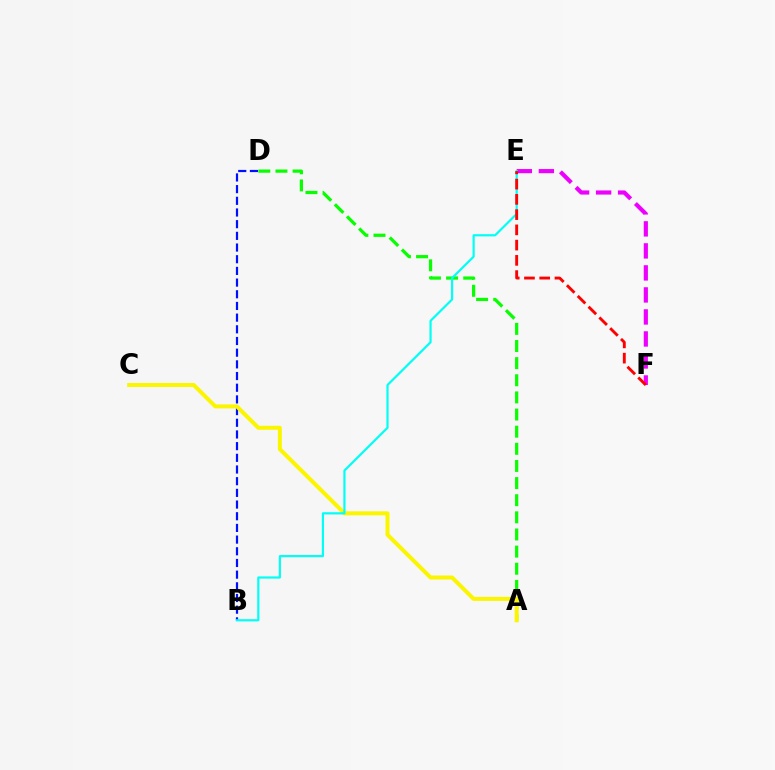{('E', 'F'): [{'color': '#ee00ff', 'line_style': 'dashed', 'thickness': 2.99}, {'color': '#ff0000', 'line_style': 'dashed', 'thickness': 2.07}], ('B', 'D'): [{'color': '#0010ff', 'line_style': 'dashed', 'thickness': 1.59}], ('A', 'D'): [{'color': '#08ff00', 'line_style': 'dashed', 'thickness': 2.33}], ('A', 'C'): [{'color': '#fcf500', 'line_style': 'solid', 'thickness': 2.87}], ('B', 'E'): [{'color': '#00fff6', 'line_style': 'solid', 'thickness': 1.58}]}